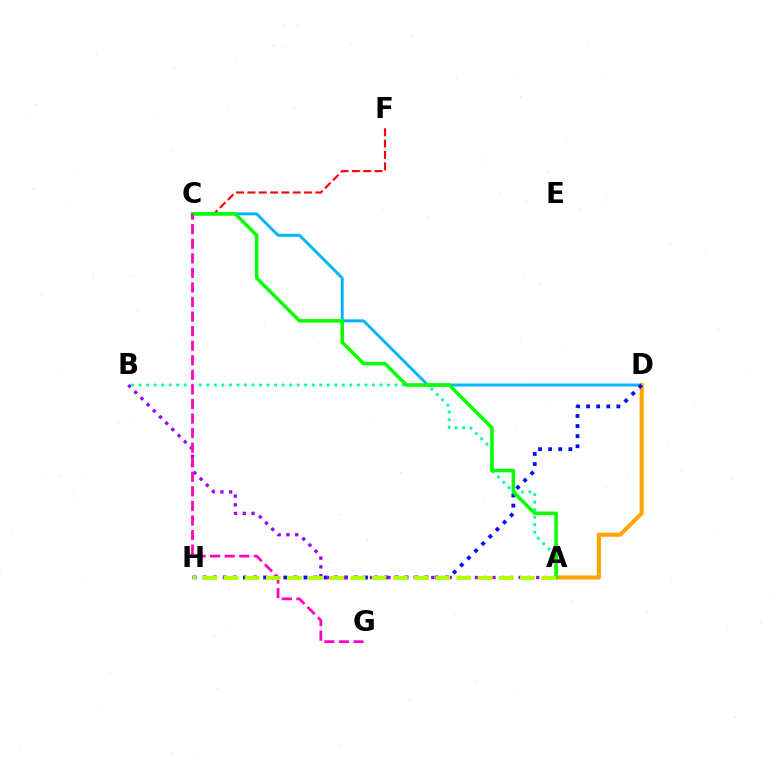{('C', 'D'): [{'color': '#00b5ff', 'line_style': 'solid', 'thickness': 2.11}], ('A', 'D'): [{'color': '#ffa500', 'line_style': 'solid', 'thickness': 2.95}], ('C', 'F'): [{'color': '#ff0000', 'line_style': 'dashed', 'thickness': 1.54}], ('D', 'H'): [{'color': '#0010ff', 'line_style': 'dotted', 'thickness': 2.74}], ('A', 'B'): [{'color': '#9b00ff', 'line_style': 'dotted', 'thickness': 2.38}, {'color': '#00ff9d', 'line_style': 'dotted', 'thickness': 2.04}], ('A', 'C'): [{'color': '#08ff00', 'line_style': 'solid', 'thickness': 2.54}], ('C', 'G'): [{'color': '#ff00bd', 'line_style': 'dashed', 'thickness': 1.98}], ('A', 'H'): [{'color': '#b3ff00', 'line_style': 'dashed', 'thickness': 2.88}]}